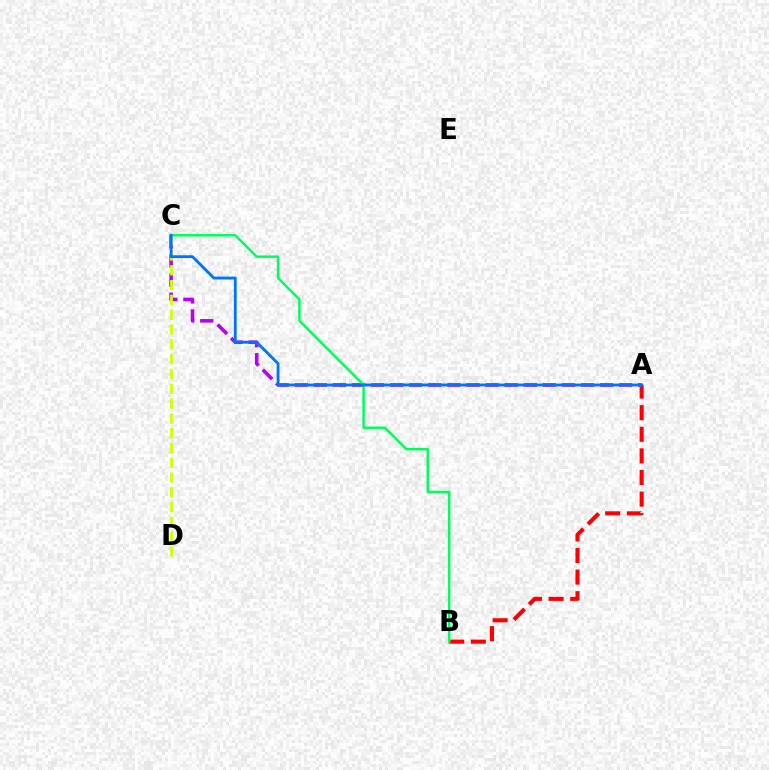{('A', 'B'): [{'color': '#ff0000', 'line_style': 'dashed', 'thickness': 2.94}], ('A', 'C'): [{'color': '#b900ff', 'line_style': 'dashed', 'thickness': 2.59}, {'color': '#0074ff', 'line_style': 'solid', 'thickness': 2.04}], ('C', 'D'): [{'color': '#d1ff00', 'line_style': 'dashed', 'thickness': 2.01}], ('B', 'C'): [{'color': '#00ff5c', 'line_style': 'solid', 'thickness': 1.8}]}